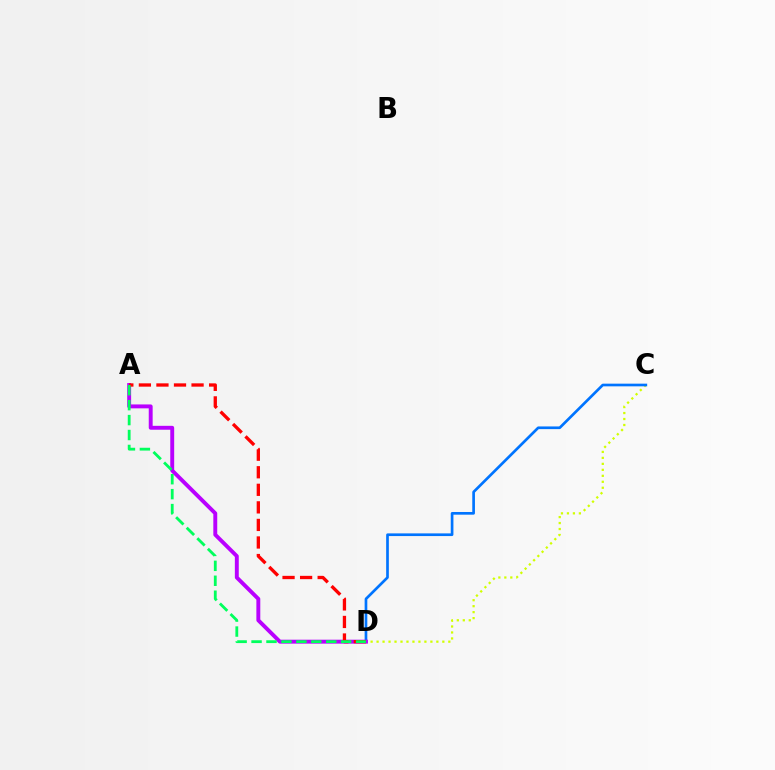{('C', 'D'): [{'color': '#d1ff00', 'line_style': 'dotted', 'thickness': 1.62}, {'color': '#0074ff', 'line_style': 'solid', 'thickness': 1.93}], ('A', 'D'): [{'color': '#b900ff', 'line_style': 'solid', 'thickness': 2.81}, {'color': '#ff0000', 'line_style': 'dashed', 'thickness': 2.38}, {'color': '#00ff5c', 'line_style': 'dashed', 'thickness': 2.03}]}